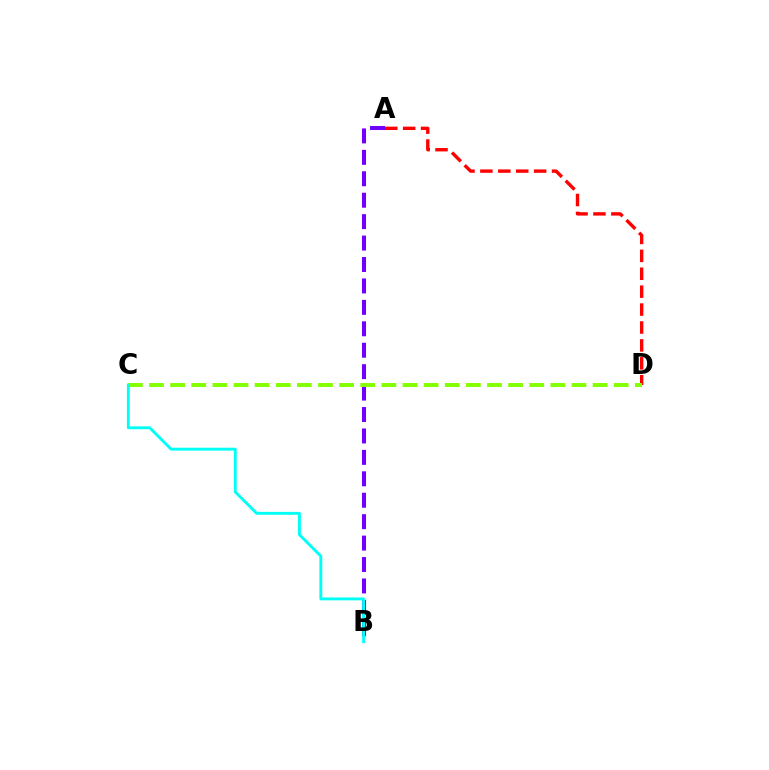{('A', 'D'): [{'color': '#ff0000', 'line_style': 'dashed', 'thickness': 2.43}], ('A', 'B'): [{'color': '#7200ff', 'line_style': 'dashed', 'thickness': 2.91}], ('C', 'D'): [{'color': '#84ff00', 'line_style': 'dashed', 'thickness': 2.87}], ('B', 'C'): [{'color': '#00fff6', 'line_style': 'solid', 'thickness': 2.08}]}